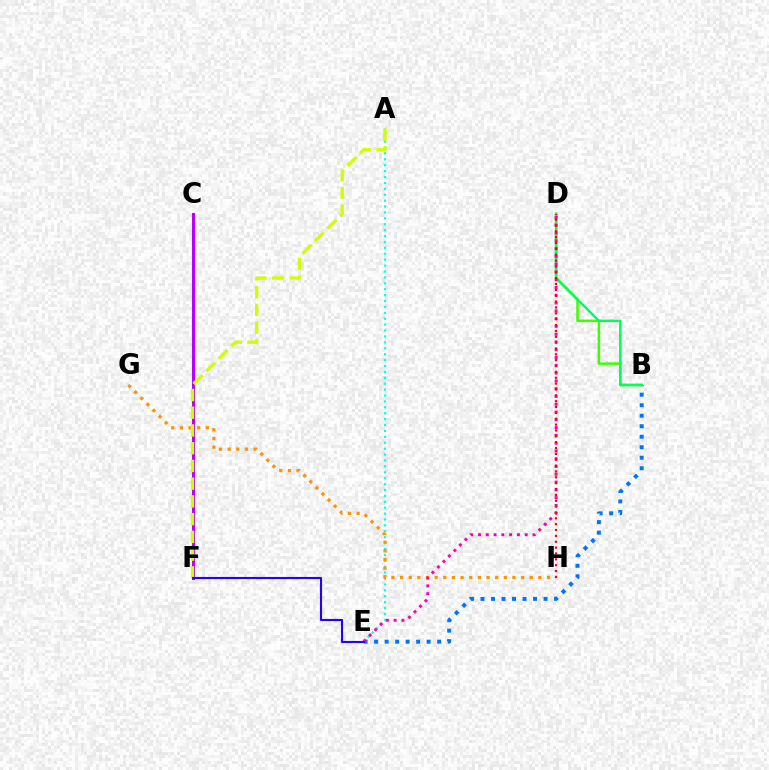{('B', 'D'): [{'color': '#3dff00', 'line_style': 'solid', 'thickness': 1.8}, {'color': '#00ff5c', 'line_style': 'solid', 'thickness': 1.77}], ('A', 'E'): [{'color': '#00fff6', 'line_style': 'dotted', 'thickness': 1.6}], ('B', 'E'): [{'color': '#0074ff', 'line_style': 'dotted', 'thickness': 2.86}], ('G', 'H'): [{'color': '#ff9400', 'line_style': 'dotted', 'thickness': 2.35}], ('C', 'F'): [{'color': '#b900ff', 'line_style': 'solid', 'thickness': 2.22}], ('A', 'F'): [{'color': '#d1ff00', 'line_style': 'dashed', 'thickness': 2.41}], ('D', 'E'): [{'color': '#ff00ac', 'line_style': 'dotted', 'thickness': 2.11}], ('D', 'H'): [{'color': '#ff0000', 'line_style': 'dotted', 'thickness': 1.59}], ('E', 'F'): [{'color': '#2500ff', 'line_style': 'solid', 'thickness': 1.52}]}